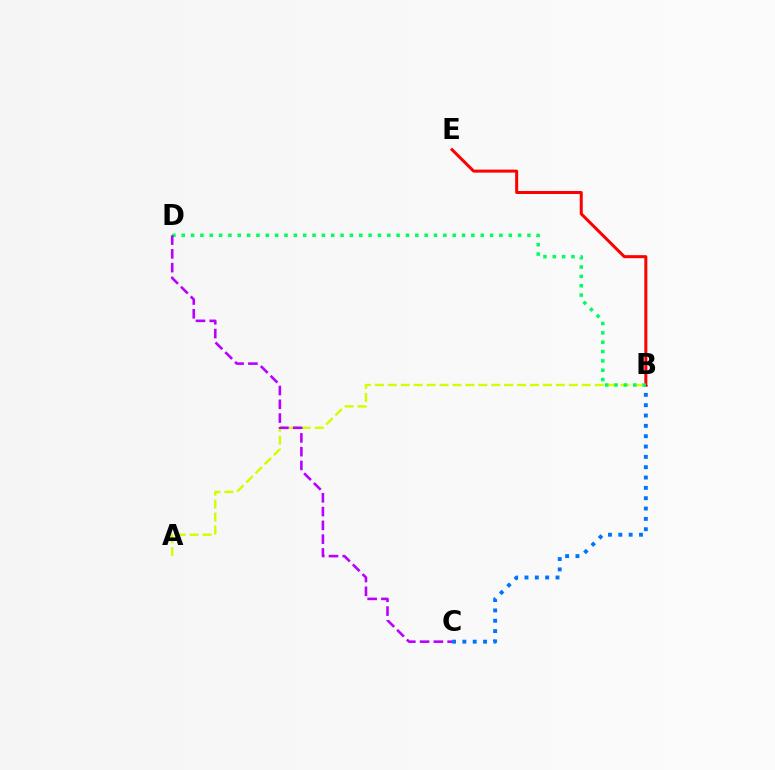{('B', 'C'): [{'color': '#0074ff', 'line_style': 'dotted', 'thickness': 2.81}], ('B', 'E'): [{'color': '#ff0000', 'line_style': 'solid', 'thickness': 2.17}], ('A', 'B'): [{'color': '#d1ff00', 'line_style': 'dashed', 'thickness': 1.76}], ('B', 'D'): [{'color': '#00ff5c', 'line_style': 'dotted', 'thickness': 2.54}], ('C', 'D'): [{'color': '#b900ff', 'line_style': 'dashed', 'thickness': 1.87}]}